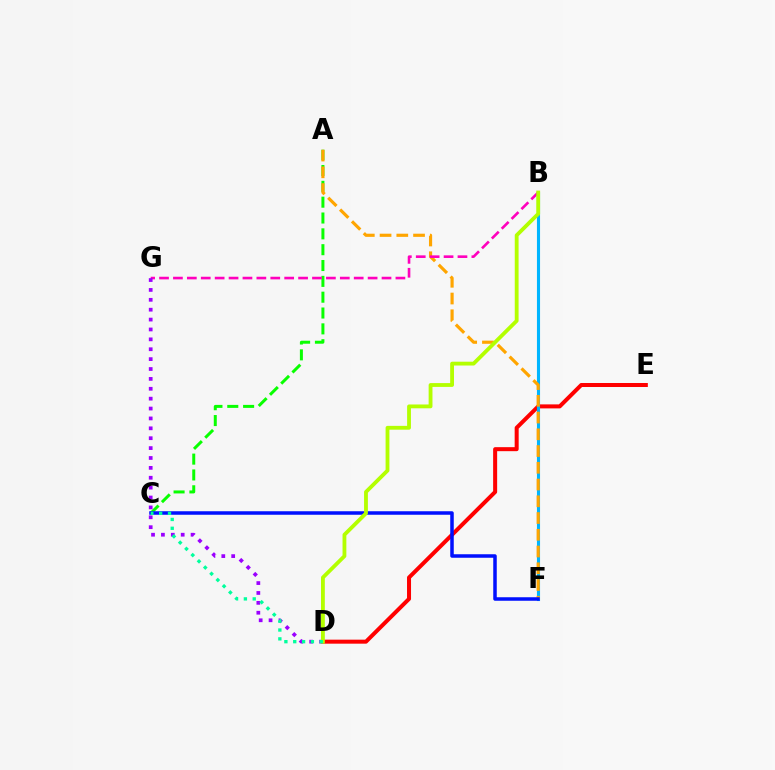{('A', 'C'): [{'color': '#08ff00', 'line_style': 'dashed', 'thickness': 2.15}], ('D', 'E'): [{'color': '#ff0000', 'line_style': 'solid', 'thickness': 2.89}], ('B', 'F'): [{'color': '#00b5ff', 'line_style': 'solid', 'thickness': 2.23}], ('A', 'F'): [{'color': '#ffa500', 'line_style': 'dashed', 'thickness': 2.27}], ('B', 'G'): [{'color': '#ff00bd', 'line_style': 'dashed', 'thickness': 1.89}], ('D', 'G'): [{'color': '#9b00ff', 'line_style': 'dotted', 'thickness': 2.69}], ('C', 'F'): [{'color': '#0010ff', 'line_style': 'solid', 'thickness': 2.52}], ('B', 'D'): [{'color': '#b3ff00', 'line_style': 'solid', 'thickness': 2.75}], ('C', 'D'): [{'color': '#00ff9d', 'line_style': 'dotted', 'thickness': 2.4}]}